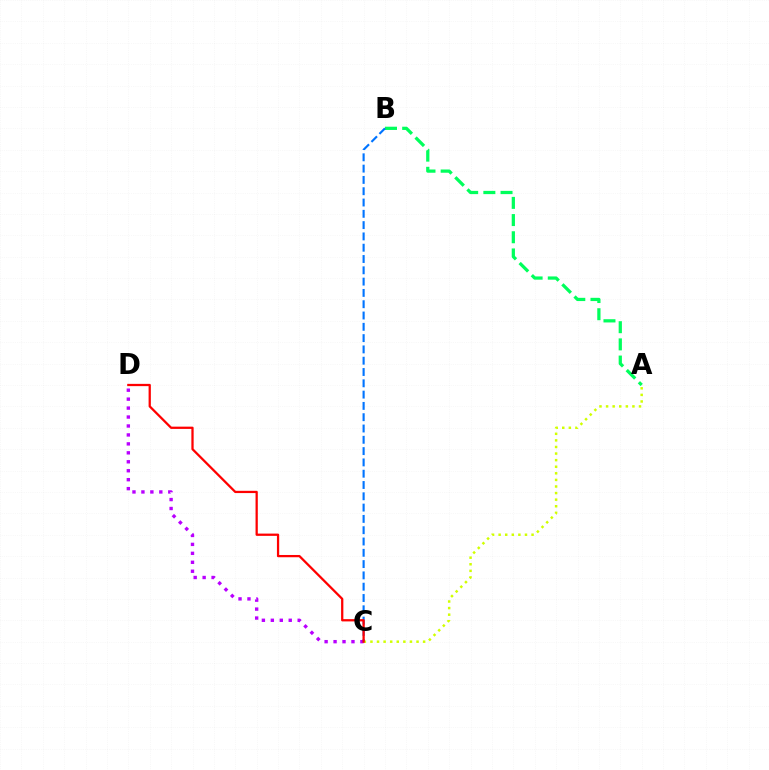{('A', 'B'): [{'color': '#00ff5c', 'line_style': 'dashed', 'thickness': 2.33}], ('A', 'C'): [{'color': '#d1ff00', 'line_style': 'dotted', 'thickness': 1.79}], ('C', 'D'): [{'color': '#b900ff', 'line_style': 'dotted', 'thickness': 2.43}, {'color': '#ff0000', 'line_style': 'solid', 'thickness': 1.63}], ('B', 'C'): [{'color': '#0074ff', 'line_style': 'dashed', 'thickness': 1.54}]}